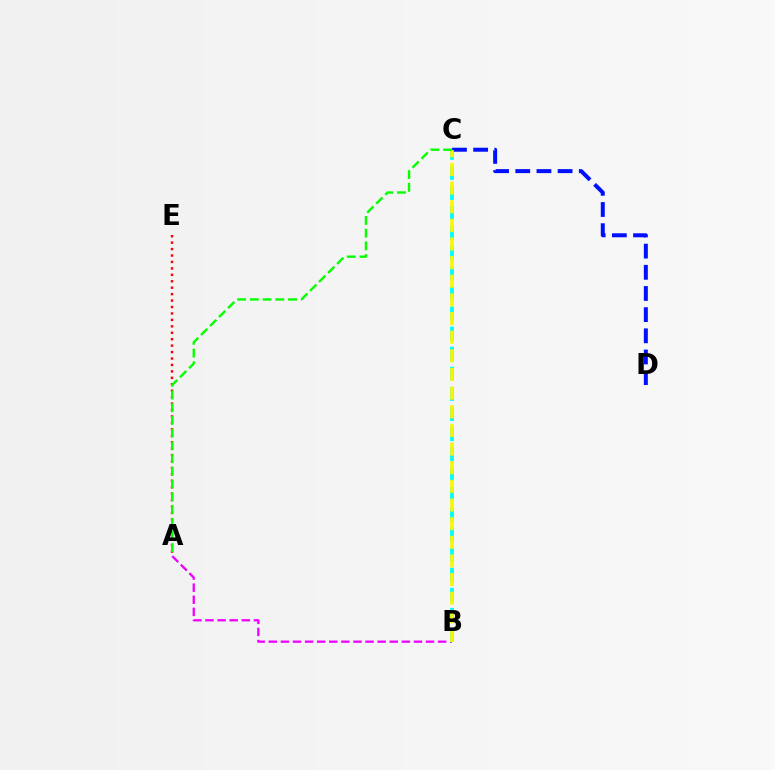{('A', 'E'): [{'color': '#ff0000', 'line_style': 'dotted', 'thickness': 1.75}], ('A', 'B'): [{'color': '#ee00ff', 'line_style': 'dashed', 'thickness': 1.64}], ('B', 'C'): [{'color': '#00fff6', 'line_style': 'dashed', 'thickness': 2.73}, {'color': '#fcf500', 'line_style': 'dashed', 'thickness': 2.53}], ('C', 'D'): [{'color': '#0010ff', 'line_style': 'dashed', 'thickness': 2.88}], ('A', 'C'): [{'color': '#08ff00', 'line_style': 'dashed', 'thickness': 1.73}]}